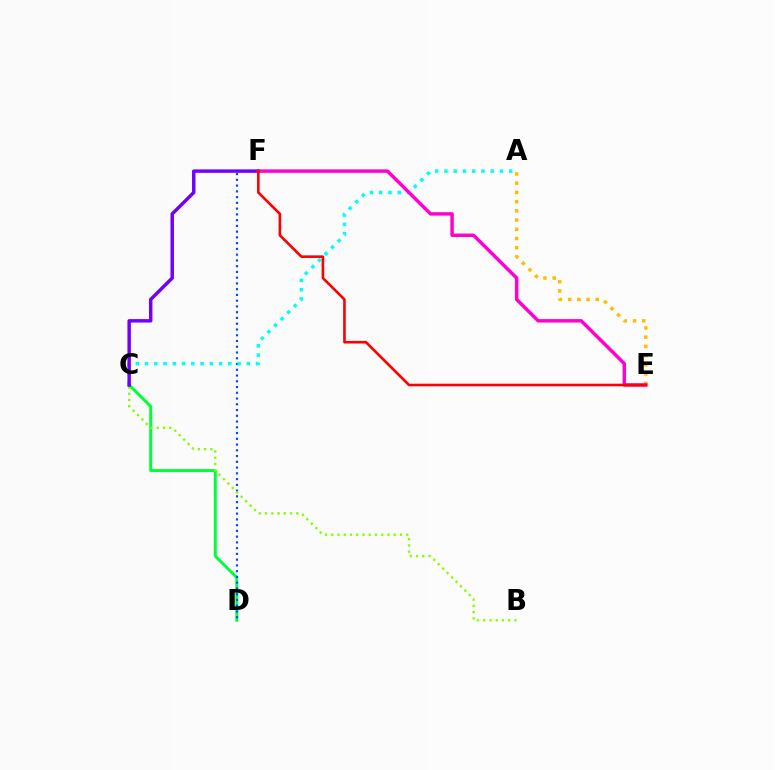{('A', 'E'): [{'color': '#ffbd00', 'line_style': 'dotted', 'thickness': 2.5}], ('C', 'D'): [{'color': '#00ff39', 'line_style': 'solid', 'thickness': 2.12}], ('D', 'F'): [{'color': '#004bff', 'line_style': 'dotted', 'thickness': 1.56}], ('A', 'C'): [{'color': '#00fff6', 'line_style': 'dotted', 'thickness': 2.51}], ('B', 'C'): [{'color': '#84ff00', 'line_style': 'dotted', 'thickness': 1.7}], ('C', 'F'): [{'color': '#7200ff', 'line_style': 'solid', 'thickness': 2.49}], ('E', 'F'): [{'color': '#ff00cf', 'line_style': 'solid', 'thickness': 2.49}, {'color': '#ff0000', 'line_style': 'solid', 'thickness': 1.88}]}